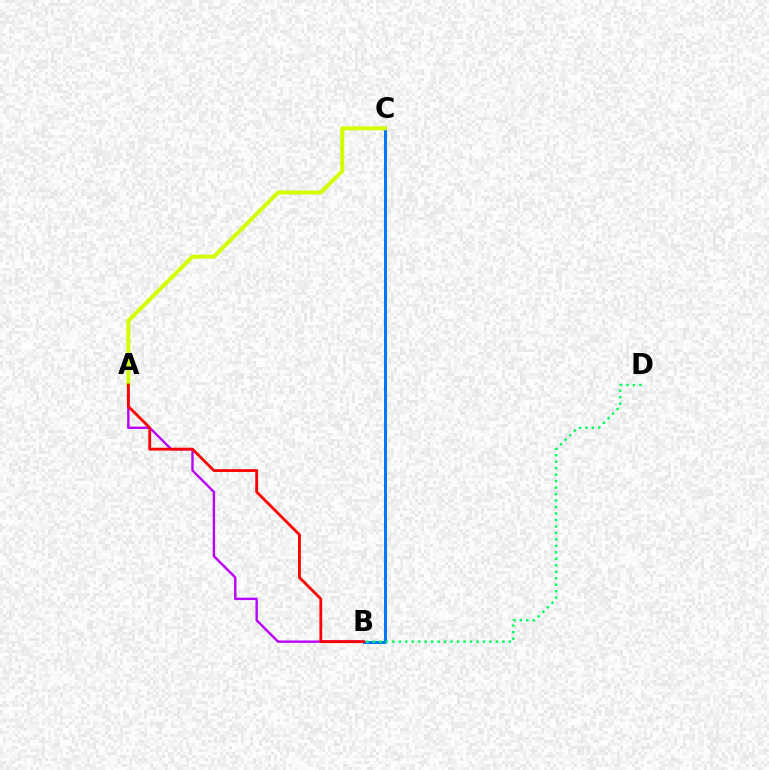{('A', 'B'): [{'color': '#b900ff', 'line_style': 'solid', 'thickness': 1.73}, {'color': '#ff0000', 'line_style': 'solid', 'thickness': 2.04}], ('B', 'C'): [{'color': '#0074ff', 'line_style': 'solid', 'thickness': 2.12}], ('A', 'C'): [{'color': '#d1ff00', 'line_style': 'solid', 'thickness': 2.87}], ('B', 'D'): [{'color': '#00ff5c', 'line_style': 'dotted', 'thickness': 1.76}]}